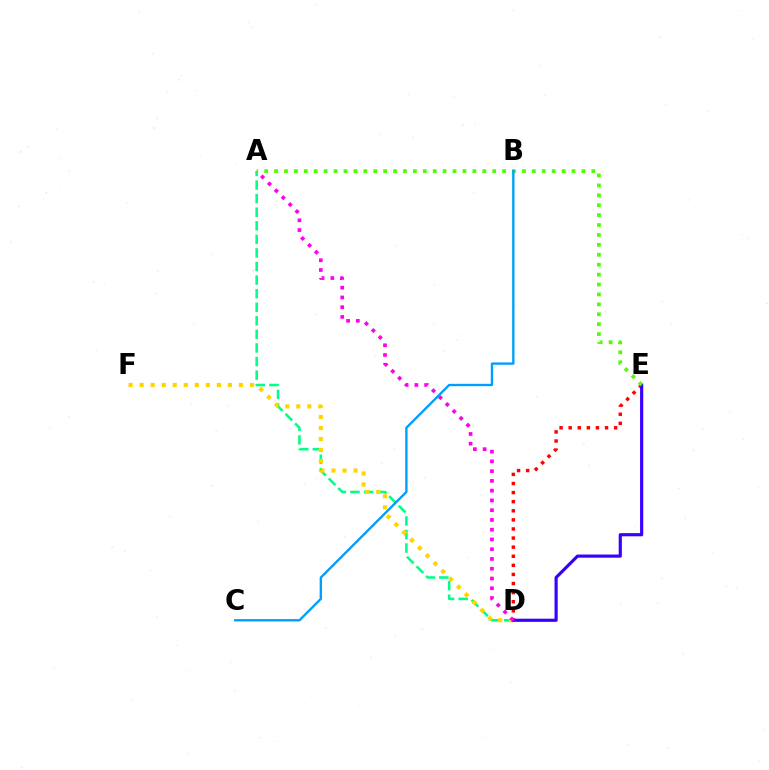{('A', 'D'): [{'color': '#00ff86', 'line_style': 'dashed', 'thickness': 1.84}, {'color': '#ff00ed', 'line_style': 'dotted', 'thickness': 2.65}], ('D', 'E'): [{'color': '#ff0000', 'line_style': 'dotted', 'thickness': 2.47}, {'color': '#3700ff', 'line_style': 'solid', 'thickness': 2.28}], ('D', 'F'): [{'color': '#ffd500', 'line_style': 'dotted', 'thickness': 3.0}], ('A', 'E'): [{'color': '#4fff00', 'line_style': 'dotted', 'thickness': 2.69}], ('B', 'C'): [{'color': '#009eff', 'line_style': 'solid', 'thickness': 1.7}]}